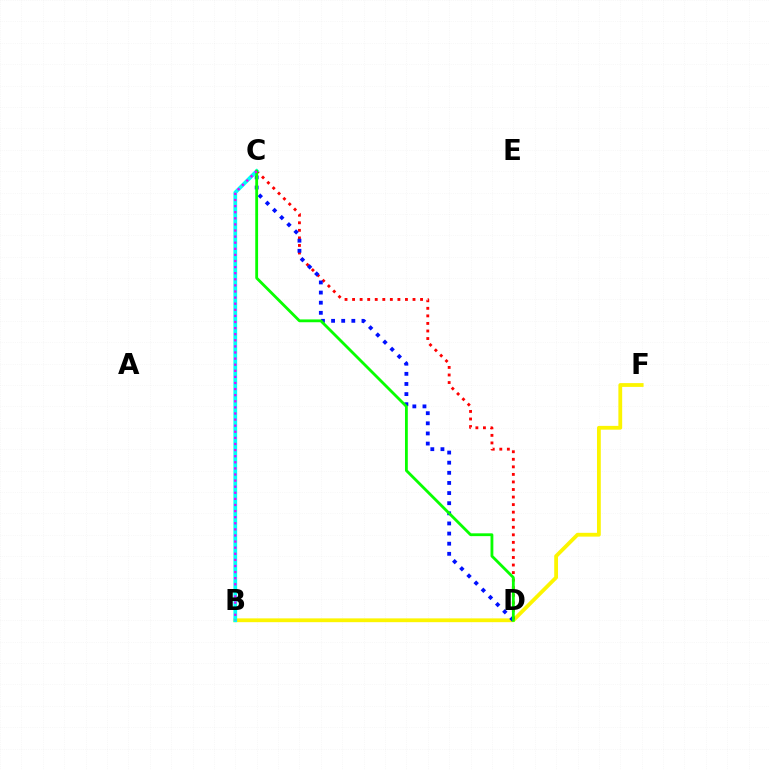{('B', 'F'): [{'color': '#fcf500', 'line_style': 'solid', 'thickness': 2.73}], ('C', 'D'): [{'color': '#ff0000', 'line_style': 'dotted', 'thickness': 2.05}, {'color': '#0010ff', 'line_style': 'dotted', 'thickness': 2.75}, {'color': '#08ff00', 'line_style': 'solid', 'thickness': 2.03}], ('B', 'C'): [{'color': '#00fff6', 'line_style': 'solid', 'thickness': 2.69}, {'color': '#ee00ff', 'line_style': 'dotted', 'thickness': 1.66}]}